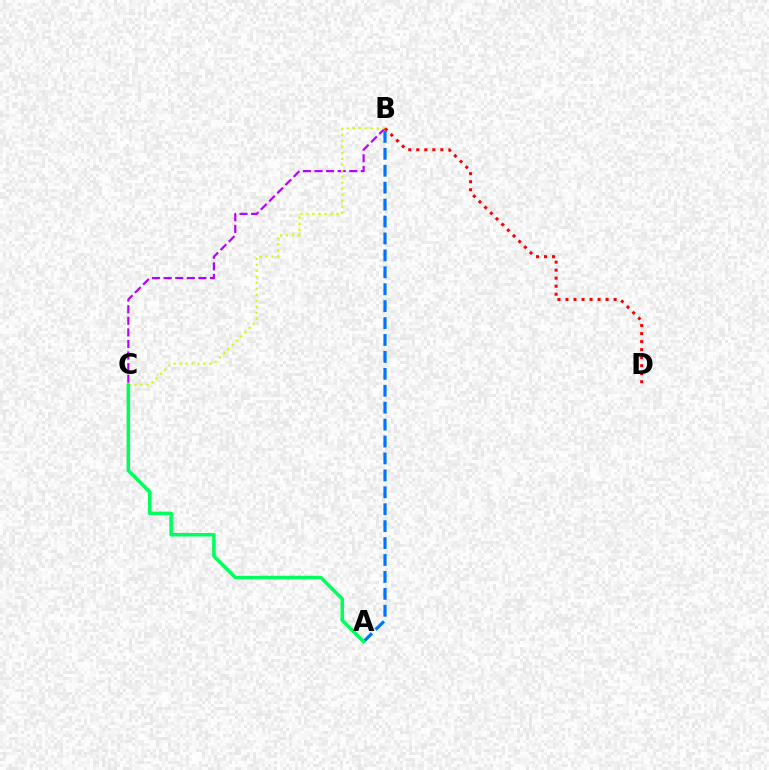{('B', 'C'): [{'color': '#b900ff', 'line_style': 'dashed', 'thickness': 1.57}, {'color': '#d1ff00', 'line_style': 'dotted', 'thickness': 1.63}], ('A', 'B'): [{'color': '#0074ff', 'line_style': 'dashed', 'thickness': 2.3}], ('A', 'C'): [{'color': '#00ff5c', 'line_style': 'solid', 'thickness': 2.53}], ('B', 'D'): [{'color': '#ff0000', 'line_style': 'dotted', 'thickness': 2.18}]}